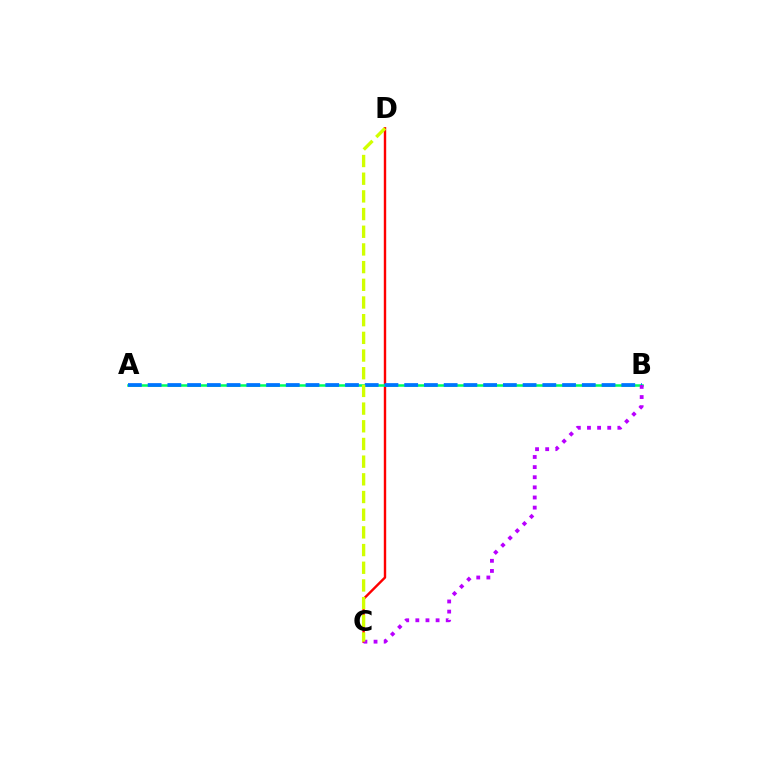{('C', 'D'): [{'color': '#ff0000', 'line_style': 'solid', 'thickness': 1.73}, {'color': '#d1ff00', 'line_style': 'dashed', 'thickness': 2.4}], ('A', 'B'): [{'color': '#00ff5c', 'line_style': 'solid', 'thickness': 1.81}, {'color': '#0074ff', 'line_style': 'dashed', 'thickness': 2.68}], ('B', 'C'): [{'color': '#b900ff', 'line_style': 'dotted', 'thickness': 2.75}]}